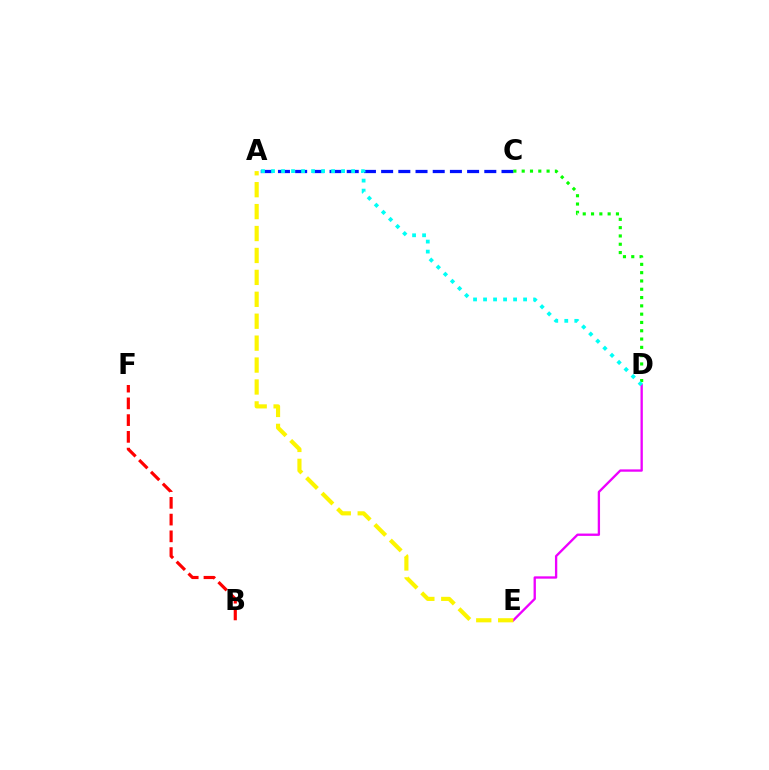{('B', 'F'): [{'color': '#ff0000', 'line_style': 'dashed', 'thickness': 2.27}], ('A', 'C'): [{'color': '#0010ff', 'line_style': 'dashed', 'thickness': 2.34}], ('D', 'E'): [{'color': '#ee00ff', 'line_style': 'solid', 'thickness': 1.68}], ('C', 'D'): [{'color': '#08ff00', 'line_style': 'dotted', 'thickness': 2.25}], ('A', 'D'): [{'color': '#00fff6', 'line_style': 'dotted', 'thickness': 2.72}], ('A', 'E'): [{'color': '#fcf500', 'line_style': 'dashed', 'thickness': 2.98}]}